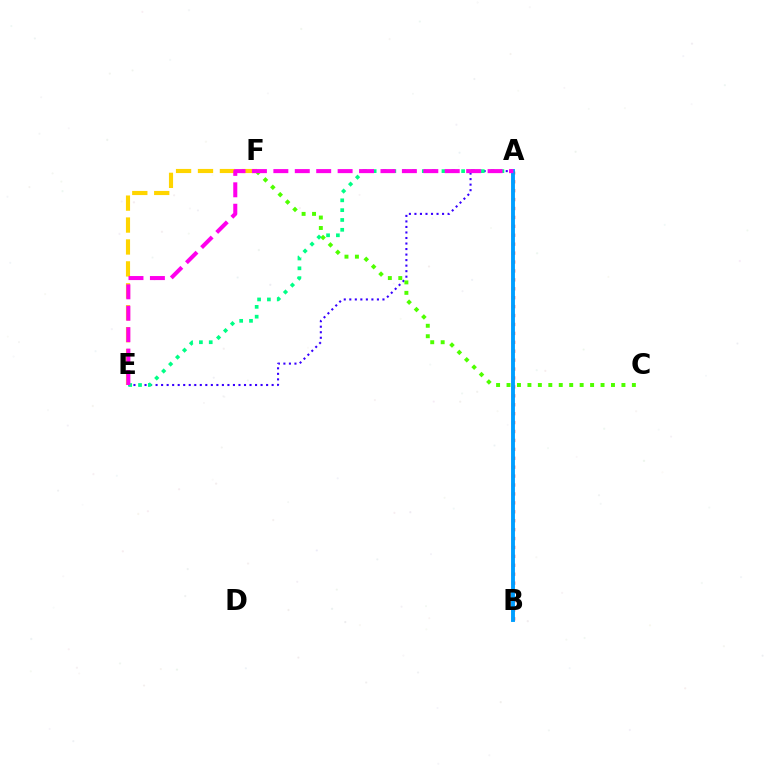{('E', 'F'): [{'color': '#ffd500', 'line_style': 'dashed', 'thickness': 2.98}], ('A', 'E'): [{'color': '#3700ff', 'line_style': 'dotted', 'thickness': 1.5}, {'color': '#00ff86', 'line_style': 'dotted', 'thickness': 2.67}, {'color': '#ff00ed', 'line_style': 'dashed', 'thickness': 2.91}], ('C', 'F'): [{'color': '#4fff00', 'line_style': 'dotted', 'thickness': 2.84}], ('A', 'B'): [{'color': '#ff0000', 'line_style': 'dotted', 'thickness': 2.42}, {'color': '#009eff', 'line_style': 'solid', 'thickness': 2.8}]}